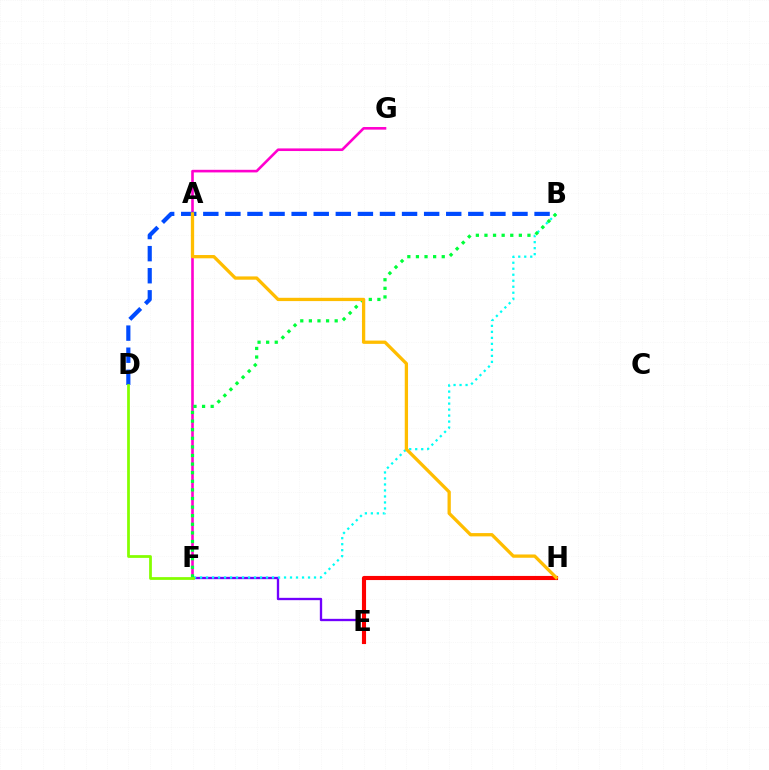{('E', 'F'): [{'color': '#7200ff', 'line_style': 'solid', 'thickness': 1.67}], ('F', 'G'): [{'color': '#ff00cf', 'line_style': 'solid', 'thickness': 1.88}], ('B', 'F'): [{'color': '#00fff6', 'line_style': 'dotted', 'thickness': 1.63}, {'color': '#00ff39', 'line_style': 'dotted', 'thickness': 2.34}], ('E', 'H'): [{'color': '#ff0000', 'line_style': 'solid', 'thickness': 2.96}], ('B', 'D'): [{'color': '#004bff', 'line_style': 'dashed', 'thickness': 3.0}], ('D', 'F'): [{'color': '#84ff00', 'line_style': 'solid', 'thickness': 1.99}], ('A', 'H'): [{'color': '#ffbd00', 'line_style': 'solid', 'thickness': 2.37}]}